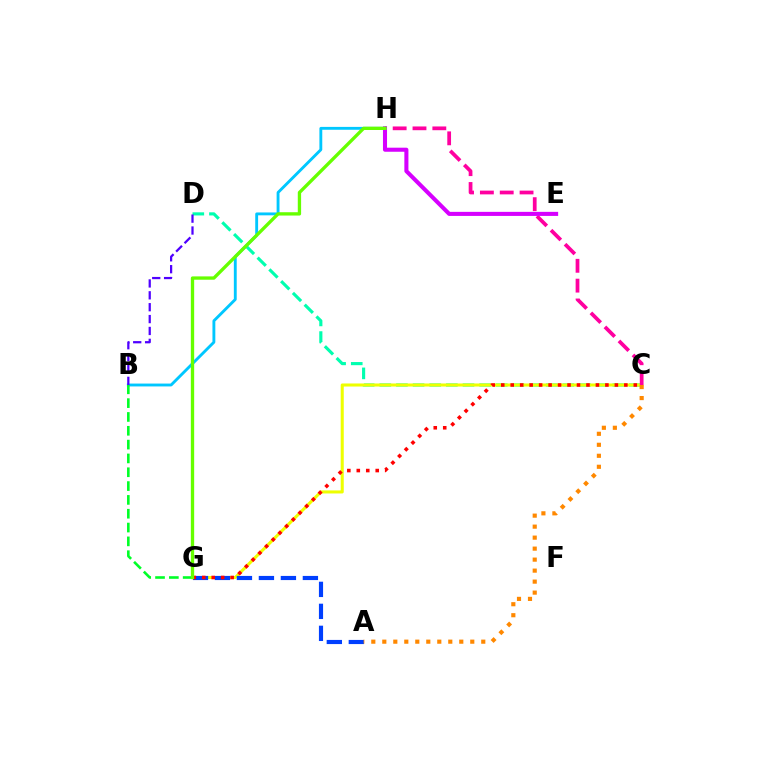{('B', 'H'): [{'color': '#00c7ff', 'line_style': 'solid', 'thickness': 2.06}], ('C', 'D'): [{'color': '#00ffaf', 'line_style': 'dashed', 'thickness': 2.26}], ('C', 'G'): [{'color': '#eeff00', 'line_style': 'solid', 'thickness': 2.2}, {'color': '#ff0000', 'line_style': 'dotted', 'thickness': 2.57}], ('C', 'H'): [{'color': '#ff00a0', 'line_style': 'dashed', 'thickness': 2.69}], ('E', 'H'): [{'color': '#d600ff', 'line_style': 'solid', 'thickness': 2.93}], ('A', 'G'): [{'color': '#003fff', 'line_style': 'dashed', 'thickness': 2.99}], ('B', 'G'): [{'color': '#00ff27', 'line_style': 'dashed', 'thickness': 1.88}], ('G', 'H'): [{'color': '#66ff00', 'line_style': 'solid', 'thickness': 2.4}], ('A', 'C'): [{'color': '#ff8800', 'line_style': 'dotted', 'thickness': 2.99}], ('B', 'D'): [{'color': '#4f00ff', 'line_style': 'dashed', 'thickness': 1.61}]}